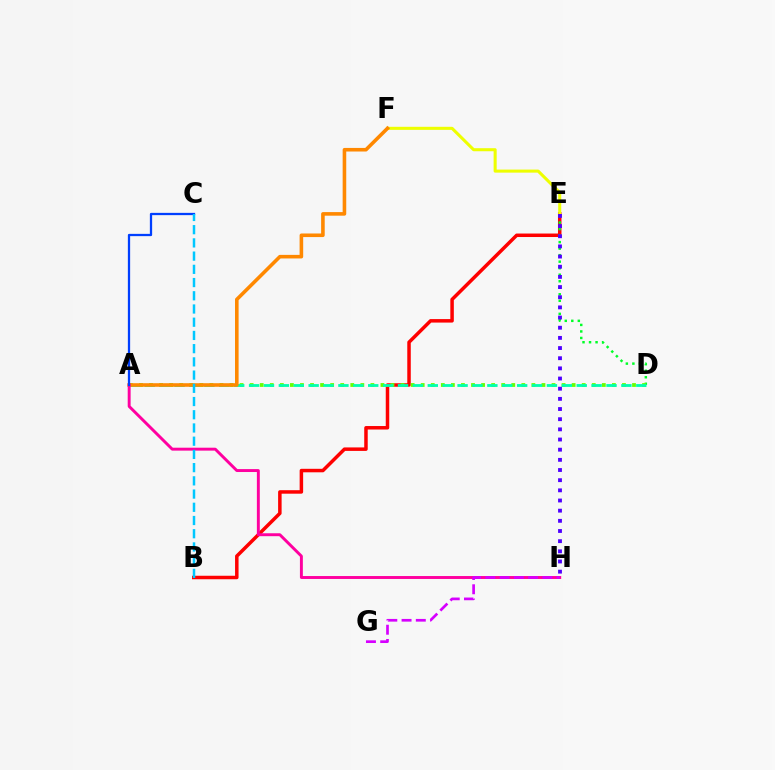{('B', 'E'): [{'color': '#ff0000', 'line_style': 'solid', 'thickness': 2.52}], ('D', 'E'): [{'color': '#00ff27', 'line_style': 'dotted', 'thickness': 1.77}], ('A', 'D'): [{'color': '#66ff00', 'line_style': 'dotted', 'thickness': 2.73}, {'color': '#00ffaf', 'line_style': 'dashed', 'thickness': 2.02}], ('E', 'F'): [{'color': '#eeff00', 'line_style': 'solid', 'thickness': 2.2}], ('E', 'H'): [{'color': '#4f00ff', 'line_style': 'dotted', 'thickness': 2.76}], ('A', 'F'): [{'color': '#ff8800', 'line_style': 'solid', 'thickness': 2.58}], ('A', 'H'): [{'color': '#ff00a0', 'line_style': 'solid', 'thickness': 2.11}], ('G', 'H'): [{'color': '#d600ff', 'line_style': 'dashed', 'thickness': 1.94}], ('A', 'C'): [{'color': '#003fff', 'line_style': 'solid', 'thickness': 1.64}], ('B', 'C'): [{'color': '#00c7ff', 'line_style': 'dashed', 'thickness': 1.8}]}